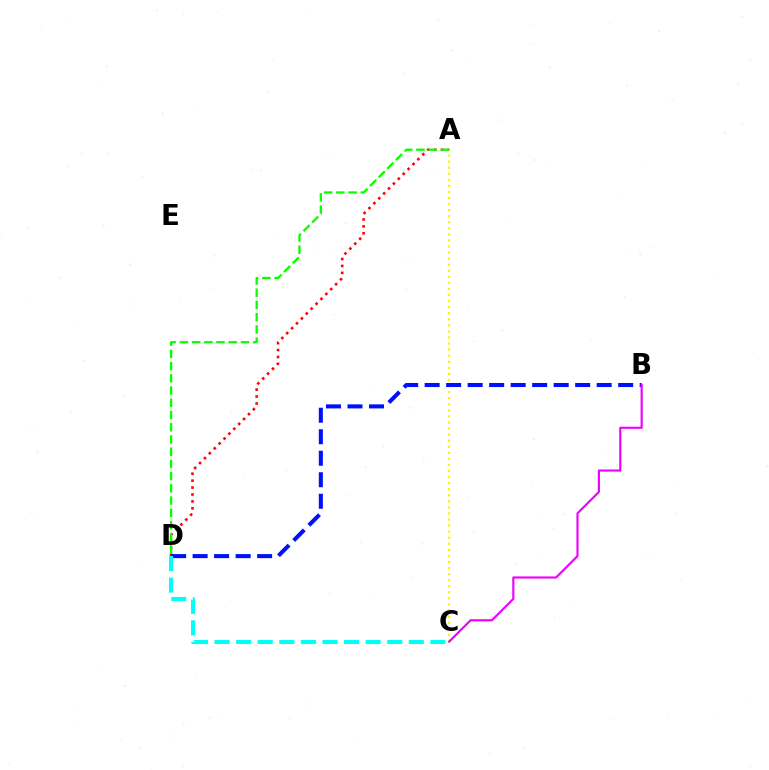{('A', 'C'): [{'color': '#fcf500', 'line_style': 'dotted', 'thickness': 1.65}], ('A', 'D'): [{'color': '#ff0000', 'line_style': 'dotted', 'thickness': 1.88}, {'color': '#08ff00', 'line_style': 'dashed', 'thickness': 1.66}], ('B', 'D'): [{'color': '#0010ff', 'line_style': 'dashed', 'thickness': 2.92}], ('C', 'D'): [{'color': '#00fff6', 'line_style': 'dashed', 'thickness': 2.93}], ('B', 'C'): [{'color': '#ee00ff', 'line_style': 'solid', 'thickness': 1.55}]}